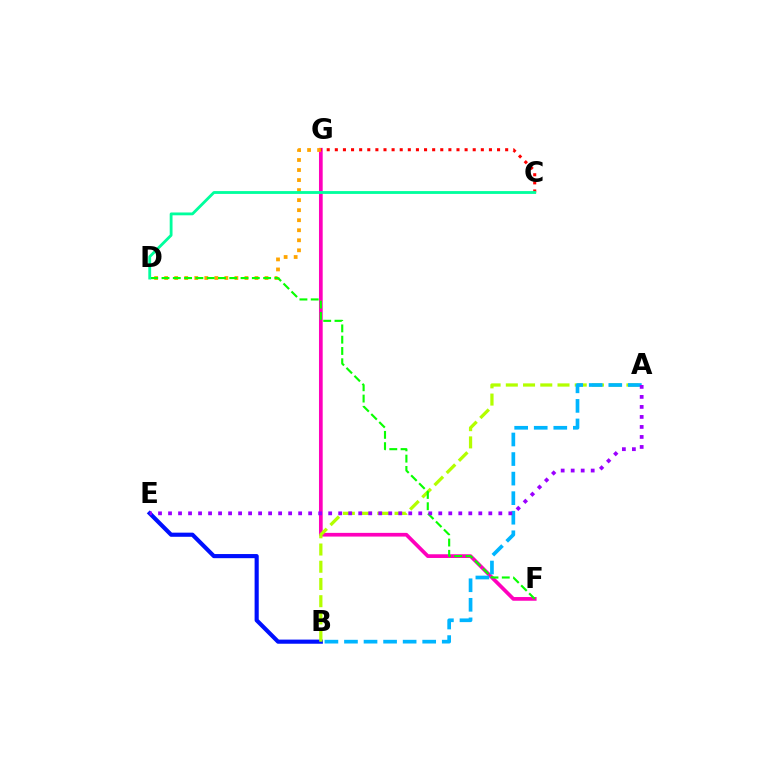{('F', 'G'): [{'color': '#ff00bd', 'line_style': 'solid', 'thickness': 2.67}], ('B', 'E'): [{'color': '#0010ff', 'line_style': 'solid', 'thickness': 2.98}], ('D', 'G'): [{'color': '#ffa500', 'line_style': 'dotted', 'thickness': 2.73}], ('C', 'G'): [{'color': '#ff0000', 'line_style': 'dotted', 'thickness': 2.2}], ('A', 'B'): [{'color': '#b3ff00', 'line_style': 'dashed', 'thickness': 2.34}, {'color': '#00b5ff', 'line_style': 'dashed', 'thickness': 2.66}], ('D', 'F'): [{'color': '#08ff00', 'line_style': 'dashed', 'thickness': 1.53}], ('A', 'E'): [{'color': '#9b00ff', 'line_style': 'dotted', 'thickness': 2.72}], ('C', 'D'): [{'color': '#00ff9d', 'line_style': 'solid', 'thickness': 2.04}]}